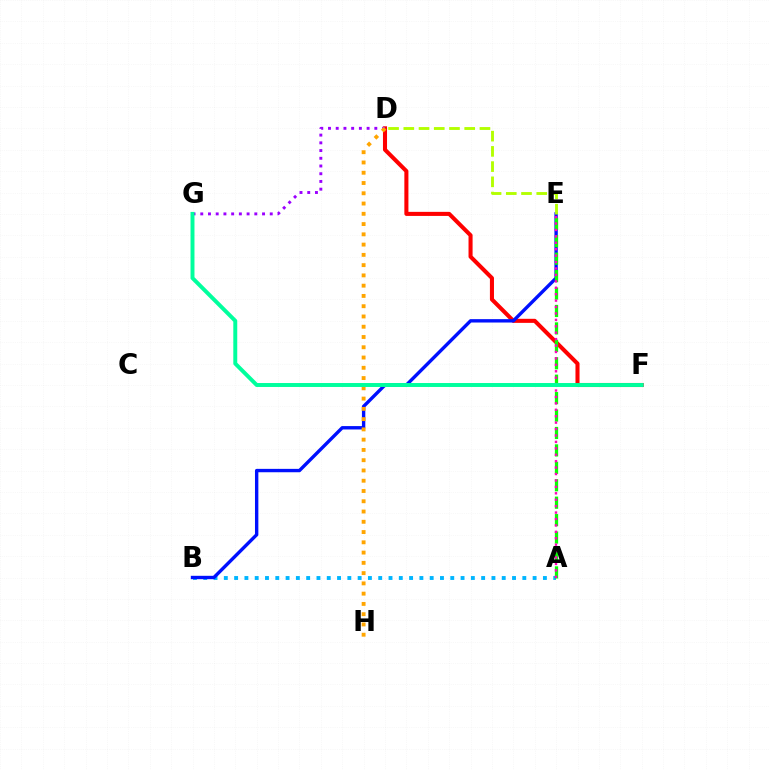{('A', 'B'): [{'color': '#00b5ff', 'line_style': 'dotted', 'thickness': 2.8}], ('D', 'F'): [{'color': '#ff0000', 'line_style': 'solid', 'thickness': 2.93}], ('B', 'E'): [{'color': '#0010ff', 'line_style': 'solid', 'thickness': 2.43}], ('D', 'G'): [{'color': '#9b00ff', 'line_style': 'dotted', 'thickness': 2.1}], ('A', 'E'): [{'color': '#08ff00', 'line_style': 'dashed', 'thickness': 2.37}, {'color': '#ff00bd', 'line_style': 'dotted', 'thickness': 1.75}], ('D', 'H'): [{'color': '#ffa500', 'line_style': 'dotted', 'thickness': 2.79}], ('D', 'E'): [{'color': '#b3ff00', 'line_style': 'dashed', 'thickness': 2.07}], ('F', 'G'): [{'color': '#00ff9d', 'line_style': 'solid', 'thickness': 2.84}]}